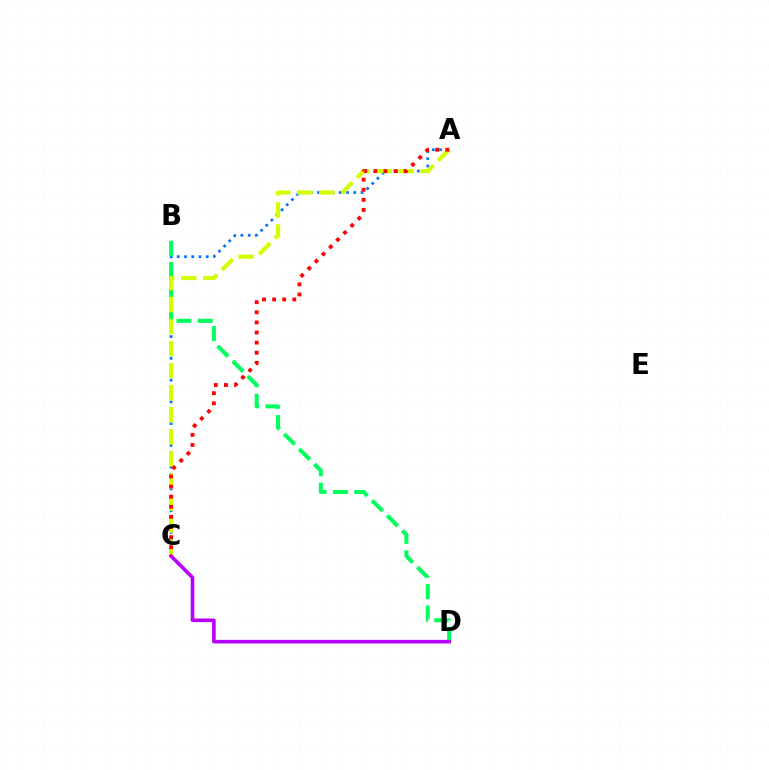{('A', 'C'): [{'color': '#0074ff', 'line_style': 'dotted', 'thickness': 1.97}, {'color': '#d1ff00', 'line_style': 'dashed', 'thickness': 3.0}, {'color': '#ff0000', 'line_style': 'dotted', 'thickness': 2.74}], ('B', 'D'): [{'color': '#00ff5c', 'line_style': 'dashed', 'thickness': 2.9}], ('C', 'D'): [{'color': '#b900ff', 'line_style': 'solid', 'thickness': 2.58}]}